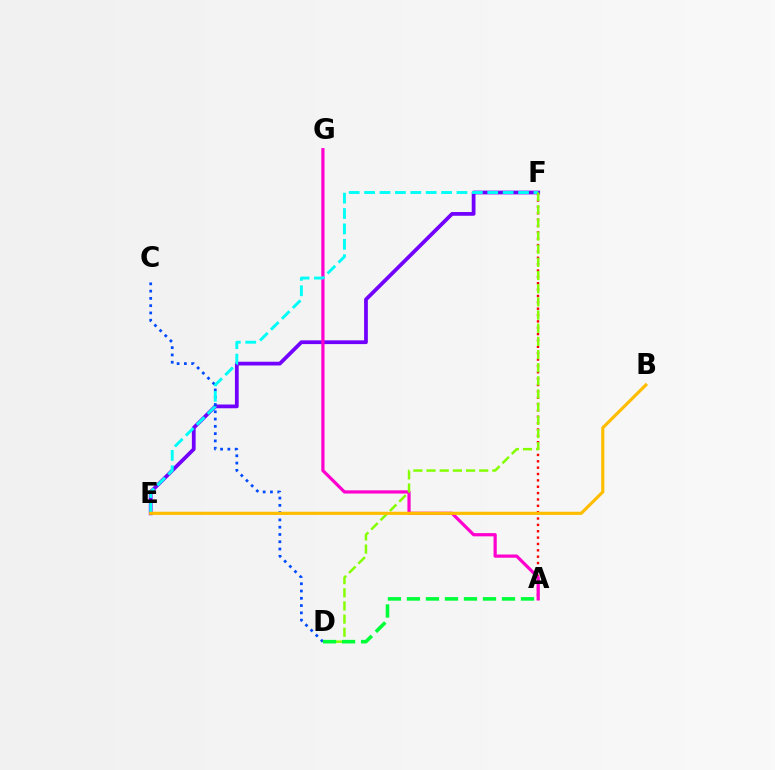{('E', 'F'): [{'color': '#7200ff', 'line_style': 'solid', 'thickness': 2.7}, {'color': '#00fff6', 'line_style': 'dashed', 'thickness': 2.09}], ('A', 'F'): [{'color': '#ff0000', 'line_style': 'dotted', 'thickness': 1.73}], ('C', 'D'): [{'color': '#004bff', 'line_style': 'dotted', 'thickness': 1.98}], ('A', 'G'): [{'color': '#ff00cf', 'line_style': 'solid', 'thickness': 2.31}], ('D', 'F'): [{'color': '#84ff00', 'line_style': 'dashed', 'thickness': 1.79}], ('B', 'E'): [{'color': '#ffbd00', 'line_style': 'solid', 'thickness': 2.27}], ('A', 'D'): [{'color': '#00ff39', 'line_style': 'dashed', 'thickness': 2.58}]}